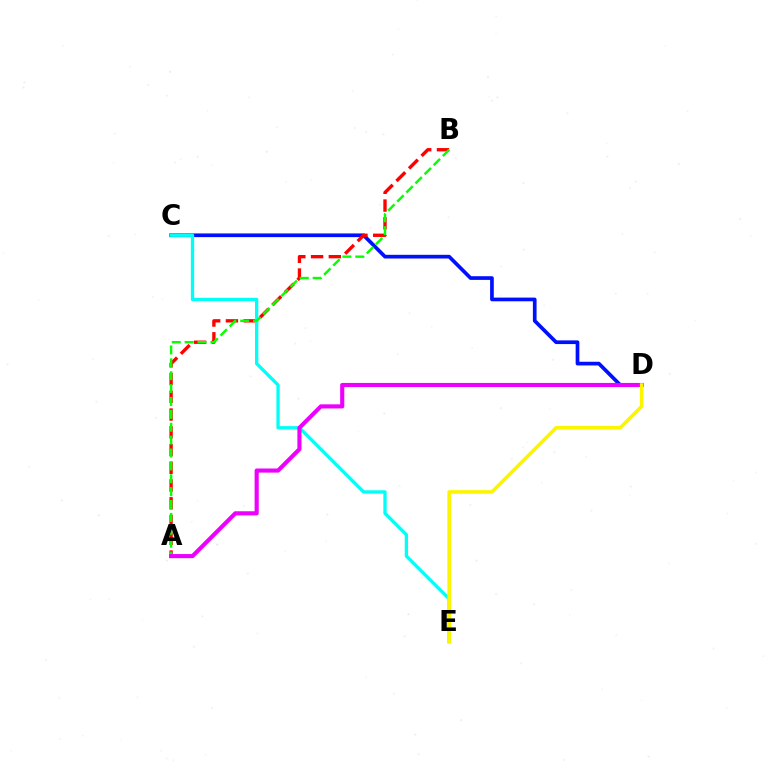{('C', 'D'): [{'color': '#0010ff', 'line_style': 'solid', 'thickness': 2.66}], ('A', 'B'): [{'color': '#ff0000', 'line_style': 'dashed', 'thickness': 2.41}, {'color': '#08ff00', 'line_style': 'dashed', 'thickness': 1.75}], ('C', 'E'): [{'color': '#00fff6', 'line_style': 'solid', 'thickness': 2.39}], ('A', 'D'): [{'color': '#ee00ff', 'line_style': 'solid', 'thickness': 2.97}], ('D', 'E'): [{'color': '#fcf500', 'line_style': 'solid', 'thickness': 2.6}]}